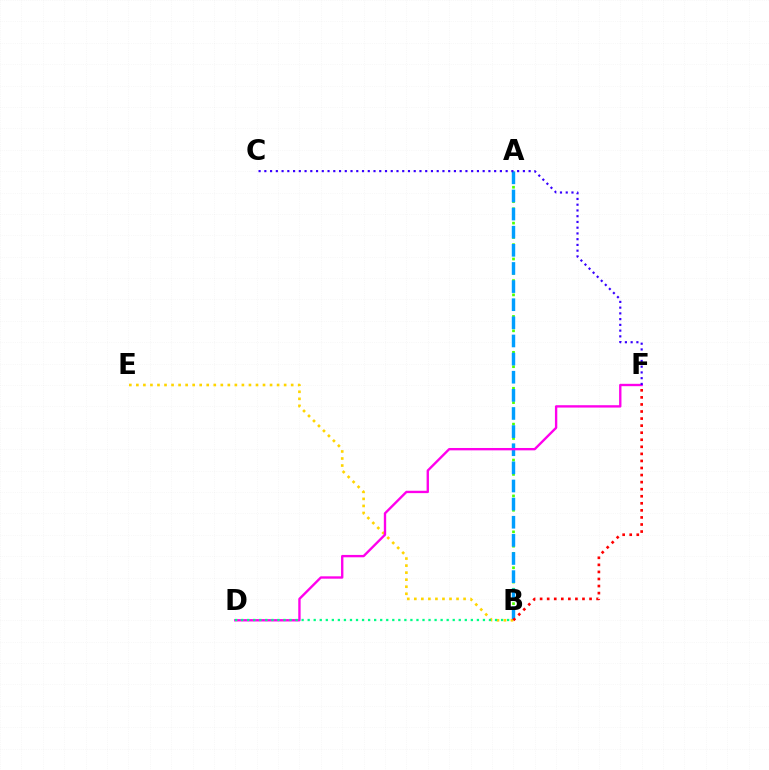{('A', 'B'): [{'color': '#4fff00', 'line_style': 'dotted', 'thickness': 1.95}, {'color': '#009eff', 'line_style': 'dashed', 'thickness': 2.46}], ('B', 'E'): [{'color': '#ffd500', 'line_style': 'dotted', 'thickness': 1.91}], ('D', 'F'): [{'color': '#ff00ed', 'line_style': 'solid', 'thickness': 1.7}], ('B', 'F'): [{'color': '#ff0000', 'line_style': 'dotted', 'thickness': 1.92}], ('C', 'F'): [{'color': '#3700ff', 'line_style': 'dotted', 'thickness': 1.56}], ('B', 'D'): [{'color': '#00ff86', 'line_style': 'dotted', 'thickness': 1.64}]}